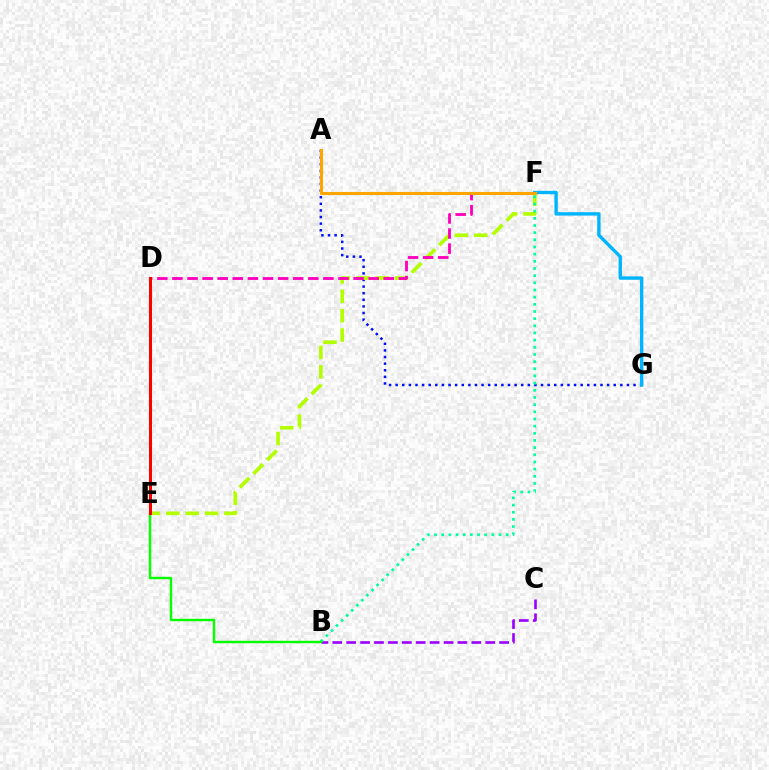{('B', 'C'): [{'color': '#9b00ff', 'line_style': 'dashed', 'thickness': 1.89}], ('A', 'G'): [{'color': '#0010ff', 'line_style': 'dotted', 'thickness': 1.8}], ('E', 'F'): [{'color': '#b3ff00', 'line_style': 'dashed', 'thickness': 2.63}], ('D', 'F'): [{'color': '#ff00bd', 'line_style': 'dashed', 'thickness': 2.05}], ('B', 'F'): [{'color': '#00ff9d', 'line_style': 'dotted', 'thickness': 1.95}], ('F', 'G'): [{'color': '#00b5ff', 'line_style': 'solid', 'thickness': 2.44}], ('B', 'E'): [{'color': '#08ff00', 'line_style': 'solid', 'thickness': 1.74}], ('A', 'F'): [{'color': '#ffa500', 'line_style': 'solid', 'thickness': 2.2}], ('D', 'E'): [{'color': '#ff0000', 'line_style': 'solid', 'thickness': 2.2}]}